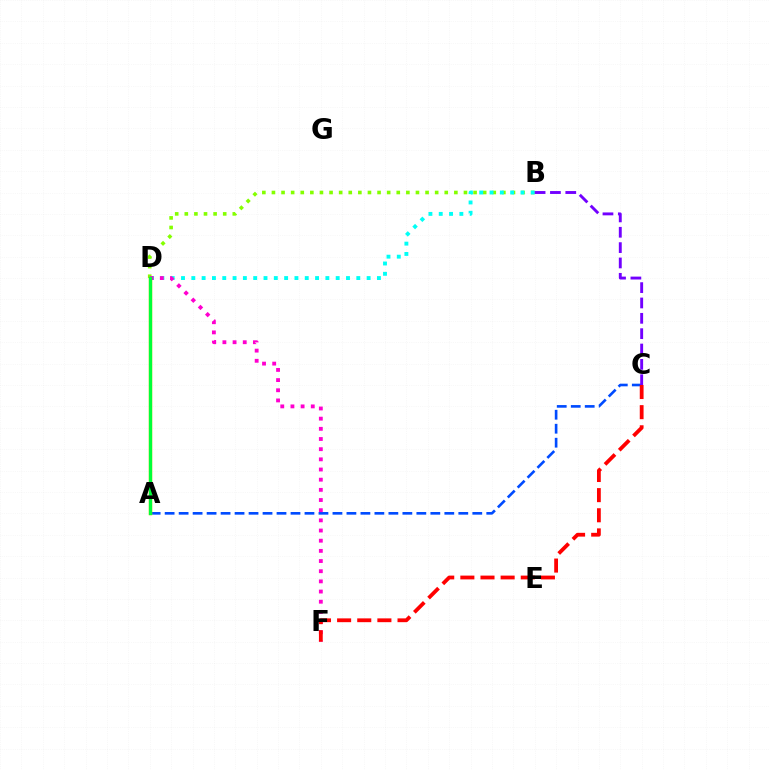{('A', 'C'): [{'color': '#004bff', 'line_style': 'dashed', 'thickness': 1.9}], ('B', 'D'): [{'color': '#84ff00', 'line_style': 'dotted', 'thickness': 2.61}, {'color': '#00fff6', 'line_style': 'dotted', 'thickness': 2.8}], ('A', 'D'): [{'color': '#ffbd00', 'line_style': 'solid', 'thickness': 2.47}, {'color': '#00ff39', 'line_style': 'solid', 'thickness': 2.34}], ('B', 'C'): [{'color': '#7200ff', 'line_style': 'dashed', 'thickness': 2.09}], ('D', 'F'): [{'color': '#ff00cf', 'line_style': 'dotted', 'thickness': 2.76}], ('C', 'F'): [{'color': '#ff0000', 'line_style': 'dashed', 'thickness': 2.74}]}